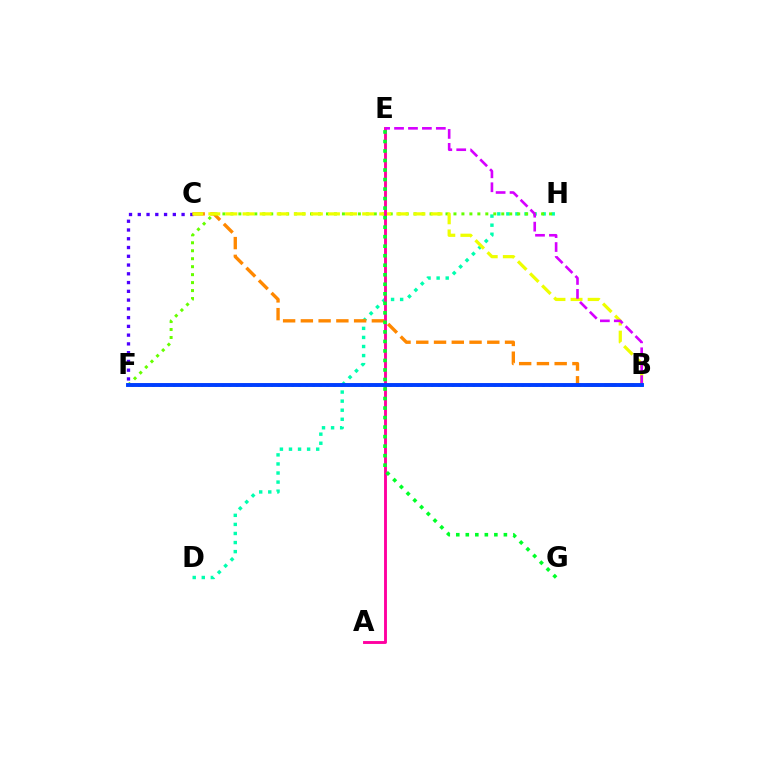{('C', 'F'): [{'color': '#4f00ff', 'line_style': 'dotted', 'thickness': 2.38}], ('D', 'H'): [{'color': '#00ffaf', 'line_style': 'dotted', 'thickness': 2.46}], ('B', 'C'): [{'color': '#ff8800', 'line_style': 'dashed', 'thickness': 2.41}, {'color': '#eeff00', 'line_style': 'dashed', 'thickness': 2.32}], ('F', 'H'): [{'color': '#66ff00', 'line_style': 'dotted', 'thickness': 2.16}], ('A', 'E'): [{'color': '#ff00a0', 'line_style': 'solid', 'thickness': 2.08}], ('E', 'G'): [{'color': '#00ff27', 'line_style': 'dotted', 'thickness': 2.59}], ('B', 'F'): [{'color': '#ff0000', 'line_style': 'solid', 'thickness': 1.71}, {'color': '#00c7ff', 'line_style': 'dotted', 'thickness': 1.89}, {'color': '#003fff', 'line_style': 'solid', 'thickness': 2.8}], ('B', 'E'): [{'color': '#d600ff', 'line_style': 'dashed', 'thickness': 1.89}]}